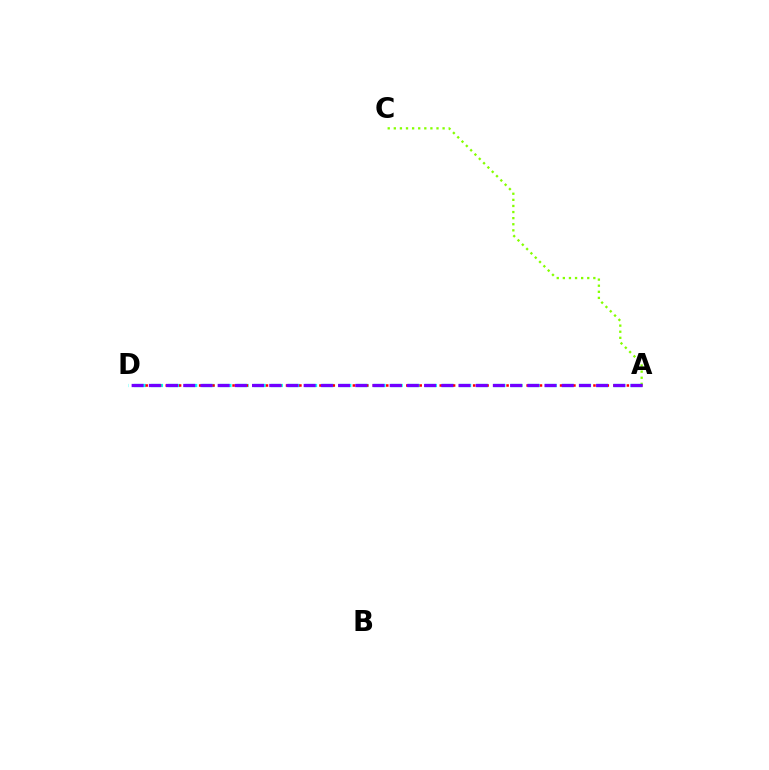{('A', 'C'): [{'color': '#84ff00', 'line_style': 'dotted', 'thickness': 1.66}], ('A', 'D'): [{'color': '#00fff6', 'line_style': 'dashed', 'thickness': 2.33}, {'color': '#ff0000', 'line_style': 'dotted', 'thickness': 1.82}, {'color': '#7200ff', 'line_style': 'dashed', 'thickness': 2.34}]}